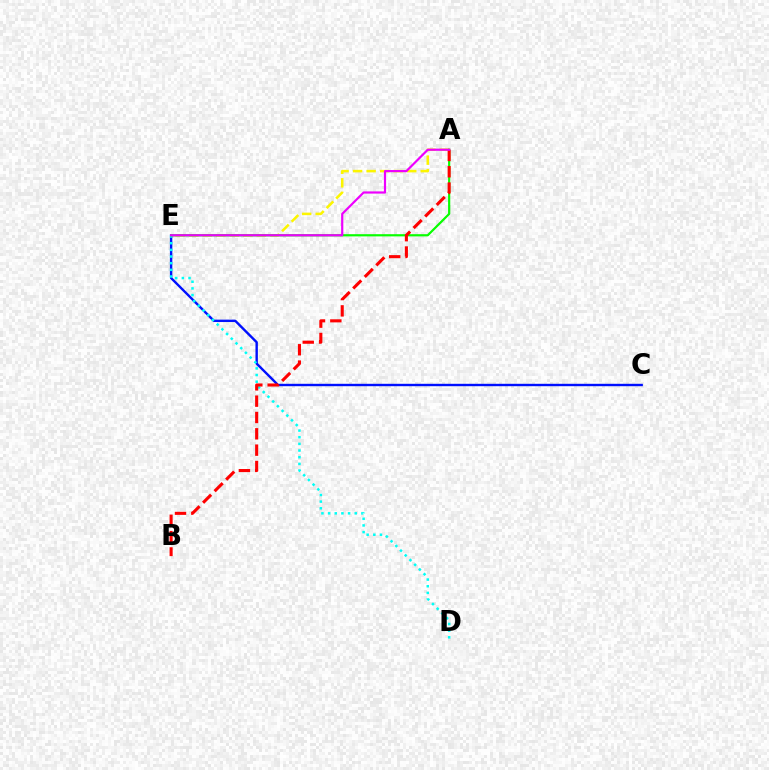{('C', 'E'): [{'color': '#0010ff', 'line_style': 'solid', 'thickness': 1.73}], ('A', 'E'): [{'color': '#fcf500', 'line_style': 'dashed', 'thickness': 1.84}, {'color': '#08ff00', 'line_style': 'solid', 'thickness': 1.58}, {'color': '#ee00ff', 'line_style': 'solid', 'thickness': 1.57}], ('D', 'E'): [{'color': '#00fff6', 'line_style': 'dotted', 'thickness': 1.81}], ('A', 'B'): [{'color': '#ff0000', 'line_style': 'dashed', 'thickness': 2.22}]}